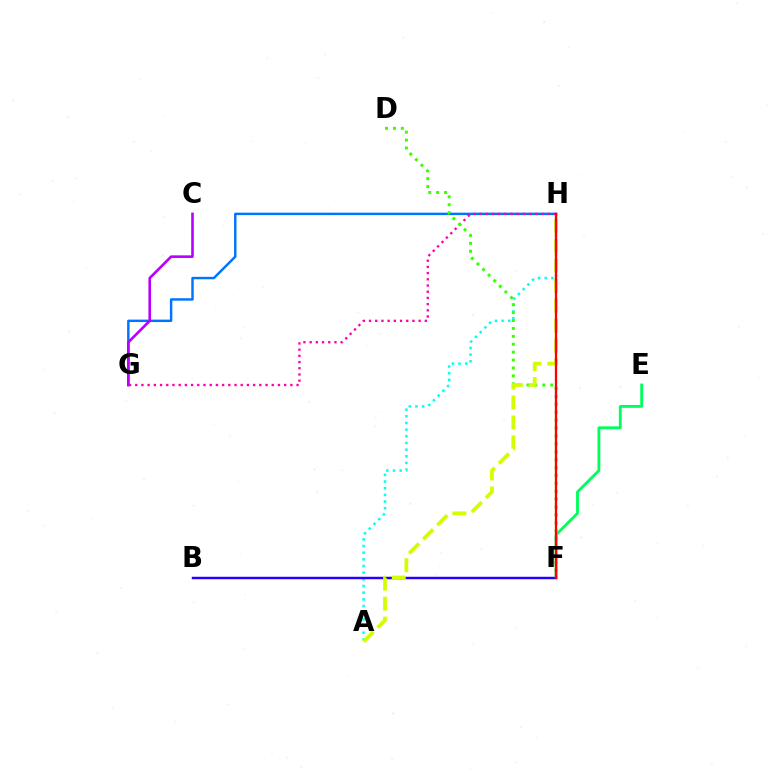{('E', 'F'): [{'color': '#00ff5c', 'line_style': 'solid', 'thickness': 2.05}], ('G', 'H'): [{'color': '#0074ff', 'line_style': 'solid', 'thickness': 1.76}, {'color': '#ff00ac', 'line_style': 'dotted', 'thickness': 1.69}], ('A', 'H'): [{'color': '#00fff6', 'line_style': 'dotted', 'thickness': 1.81}, {'color': '#d1ff00', 'line_style': 'dashed', 'thickness': 2.71}], ('B', 'F'): [{'color': '#2500ff', 'line_style': 'solid', 'thickness': 1.77}], ('C', 'G'): [{'color': '#b900ff', 'line_style': 'solid', 'thickness': 1.89}], ('F', 'H'): [{'color': '#ff9400', 'line_style': 'dotted', 'thickness': 1.51}, {'color': '#ff0000', 'line_style': 'solid', 'thickness': 1.65}], ('D', 'F'): [{'color': '#3dff00', 'line_style': 'dotted', 'thickness': 2.15}]}